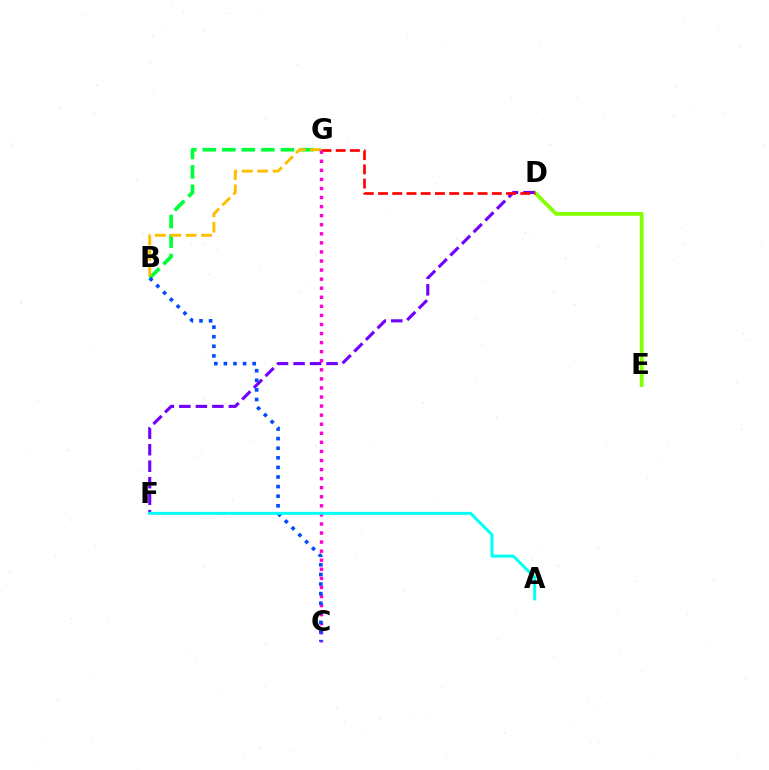{('D', 'E'): [{'color': '#84ff00', 'line_style': 'solid', 'thickness': 2.71}], ('D', 'F'): [{'color': '#7200ff', 'line_style': 'dashed', 'thickness': 2.24}], ('D', 'G'): [{'color': '#ff0000', 'line_style': 'dashed', 'thickness': 1.93}], ('B', 'G'): [{'color': '#00ff39', 'line_style': 'dashed', 'thickness': 2.65}, {'color': '#ffbd00', 'line_style': 'dashed', 'thickness': 2.09}], ('C', 'G'): [{'color': '#ff00cf', 'line_style': 'dotted', 'thickness': 2.46}], ('B', 'C'): [{'color': '#004bff', 'line_style': 'dotted', 'thickness': 2.61}], ('A', 'F'): [{'color': '#00fff6', 'line_style': 'solid', 'thickness': 2.13}]}